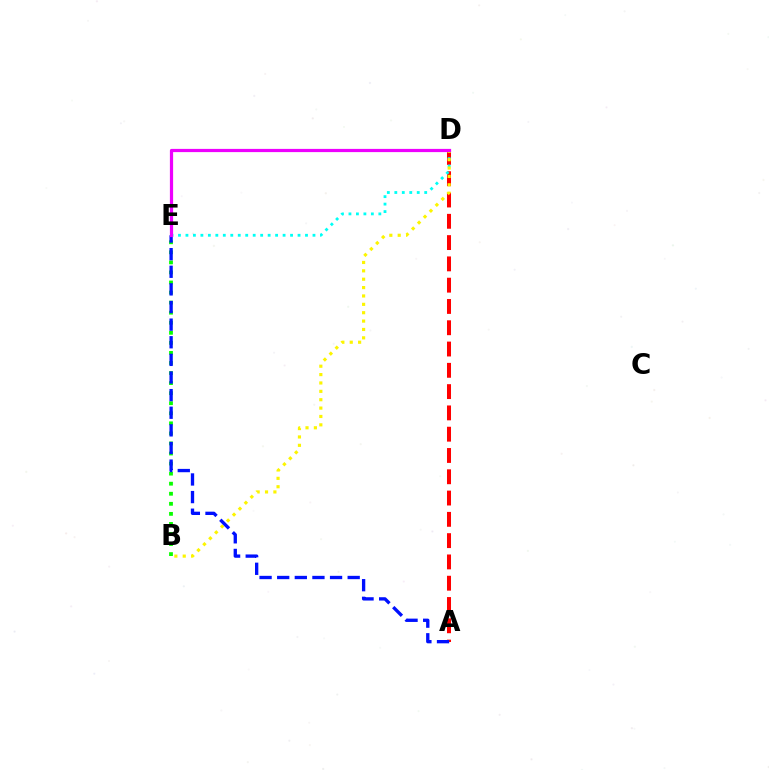{('B', 'E'): [{'color': '#08ff00', 'line_style': 'dotted', 'thickness': 2.73}], ('A', 'D'): [{'color': '#ff0000', 'line_style': 'dashed', 'thickness': 2.89}], ('D', 'E'): [{'color': '#00fff6', 'line_style': 'dotted', 'thickness': 2.03}, {'color': '#ee00ff', 'line_style': 'solid', 'thickness': 2.32}], ('B', 'D'): [{'color': '#fcf500', 'line_style': 'dotted', 'thickness': 2.28}], ('A', 'E'): [{'color': '#0010ff', 'line_style': 'dashed', 'thickness': 2.39}]}